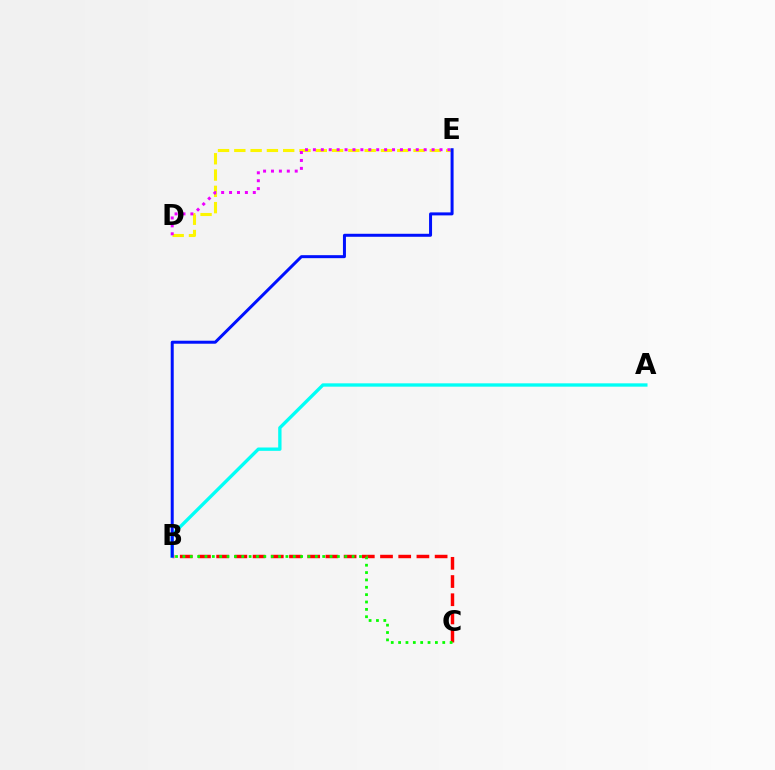{('D', 'E'): [{'color': '#fcf500', 'line_style': 'dashed', 'thickness': 2.21}, {'color': '#ee00ff', 'line_style': 'dotted', 'thickness': 2.15}], ('B', 'C'): [{'color': '#ff0000', 'line_style': 'dashed', 'thickness': 2.47}, {'color': '#08ff00', 'line_style': 'dotted', 'thickness': 2.0}], ('A', 'B'): [{'color': '#00fff6', 'line_style': 'solid', 'thickness': 2.4}], ('B', 'E'): [{'color': '#0010ff', 'line_style': 'solid', 'thickness': 2.16}]}